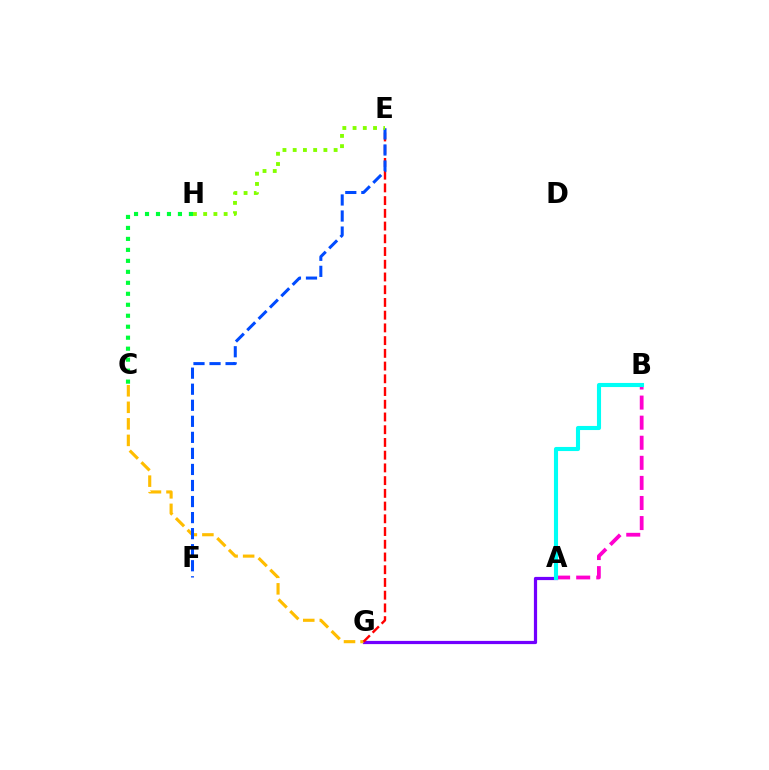{('A', 'B'): [{'color': '#ff00cf', 'line_style': 'dashed', 'thickness': 2.73}, {'color': '#00fff6', 'line_style': 'solid', 'thickness': 2.96}], ('A', 'G'): [{'color': '#7200ff', 'line_style': 'solid', 'thickness': 2.31}], ('C', 'G'): [{'color': '#ffbd00', 'line_style': 'dashed', 'thickness': 2.25}], ('E', 'G'): [{'color': '#ff0000', 'line_style': 'dashed', 'thickness': 1.73}], ('E', 'F'): [{'color': '#004bff', 'line_style': 'dashed', 'thickness': 2.18}], ('C', 'H'): [{'color': '#00ff39', 'line_style': 'dotted', 'thickness': 2.98}], ('E', 'H'): [{'color': '#84ff00', 'line_style': 'dotted', 'thickness': 2.78}]}